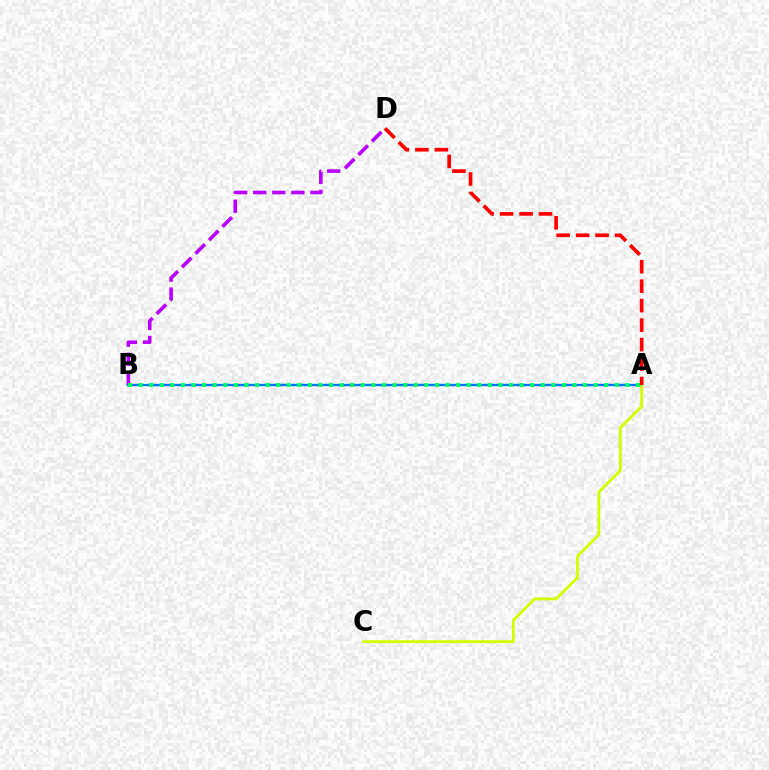{('B', 'D'): [{'color': '#b900ff', 'line_style': 'dashed', 'thickness': 2.59}], ('A', 'B'): [{'color': '#0074ff', 'line_style': 'solid', 'thickness': 1.69}, {'color': '#00ff5c', 'line_style': 'dotted', 'thickness': 2.88}], ('A', 'C'): [{'color': '#d1ff00', 'line_style': 'solid', 'thickness': 2.03}], ('A', 'D'): [{'color': '#ff0000', 'line_style': 'dashed', 'thickness': 2.65}]}